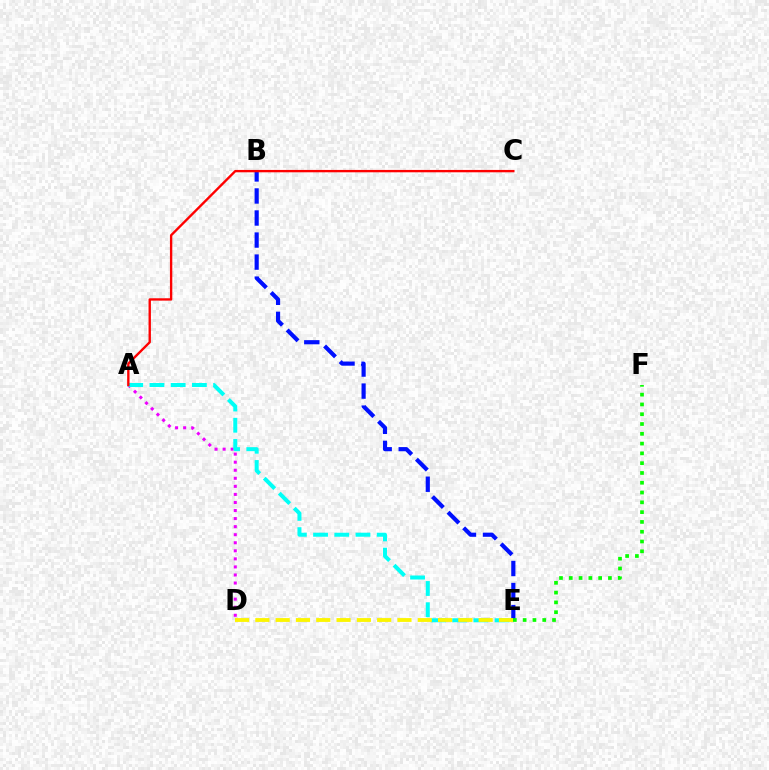{('A', 'D'): [{'color': '#ee00ff', 'line_style': 'dotted', 'thickness': 2.19}], ('B', 'E'): [{'color': '#0010ff', 'line_style': 'dashed', 'thickness': 2.99}], ('A', 'E'): [{'color': '#00fff6', 'line_style': 'dashed', 'thickness': 2.88}], ('A', 'C'): [{'color': '#ff0000', 'line_style': 'solid', 'thickness': 1.7}], ('E', 'F'): [{'color': '#08ff00', 'line_style': 'dotted', 'thickness': 2.66}], ('D', 'E'): [{'color': '#fcf500', 'line_style': 'dashed', 'thickness': 2.76}]}